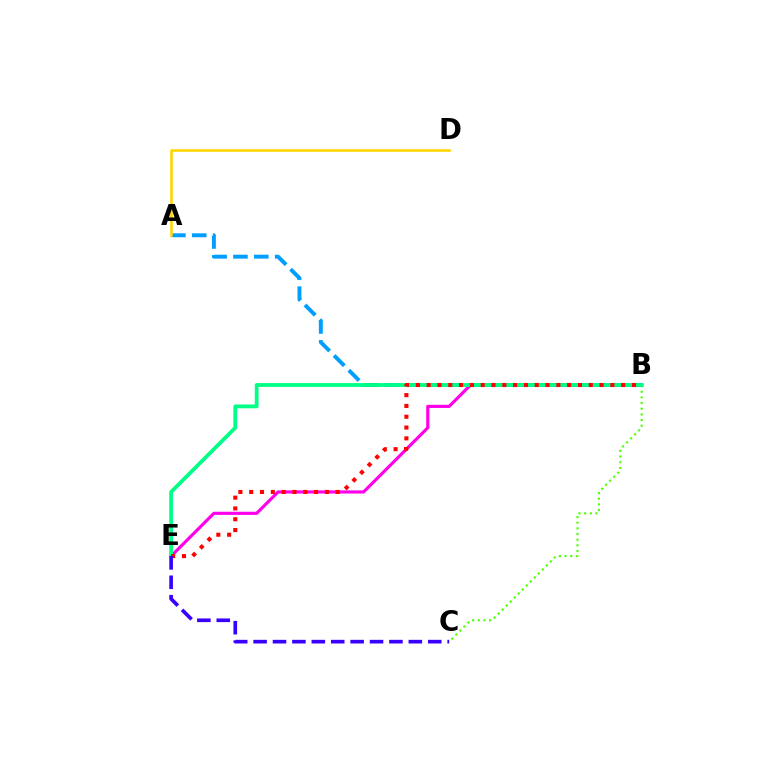{('B', 'E'): [{'color': '#ff00ed', 'line_style': 'solid', 'thickness': 2.28}, {'color': '#00ff86', 'line_style': 'solid', 'thickness': 2.74}, {'color': '#ff0000', 'line_style': 'dotted', 'thickness': 2.94}], ('A', 'B'): [{'color': '#009eff', 'line_style': 'dashed', 'thickness': 2.83}], ('A', 'D'): [{'color': '#ffd500', 'line_style': 'solid', 'thickness': 1.87}], ('B', 'C'): [{'color': '#4fff00', 'line_style': 'dotted', 'thickness': 1.54}], ('C', 'E'): [{'color': '#3700ff', 'line_style': 'dashed', 'thickness': 2.64}]}